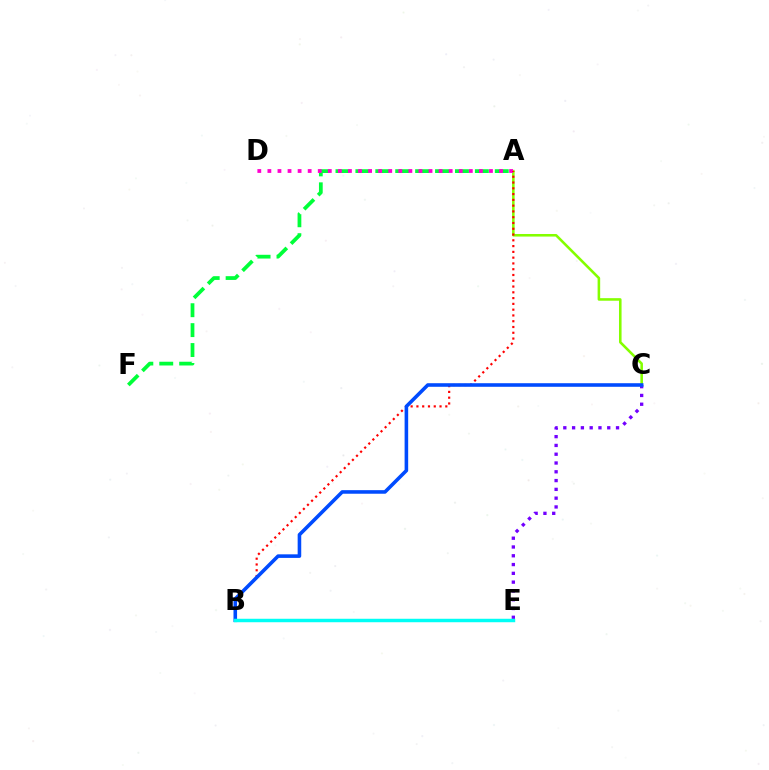{('A', 'F'): [{'color': '#00ff39', 'line_style': 'dashed', 'thickness': 2.71}], ('C', 'E'): [{'color': '#7200ff', 'line_style': 'dotted', 'thickness': 2.39}], ('A', 'C'): [{'color': '#84ff00', 'line_style': 'solid', 'thickness': 1.85}], ('A', 'D'): [{'color': '#ff00cf', 'line_style': 'dotted', 'thickness': 2.74}], ('A', 'B'): [{'color': '#ff0000', 'line_style': 'dotted', 'thickness': 1.57}], ('B', 'E'): [{'color': '#ffbd00', 'line_style': 'dashed', 'thickness': 2.07}, {'color': '#00fff6', 'line_style': 'solid', 'thickness': 2.49}], ('B', 'C'): [{'color': '#004bff', 'line_style': 'solid', 'thickness': 2.57}]}